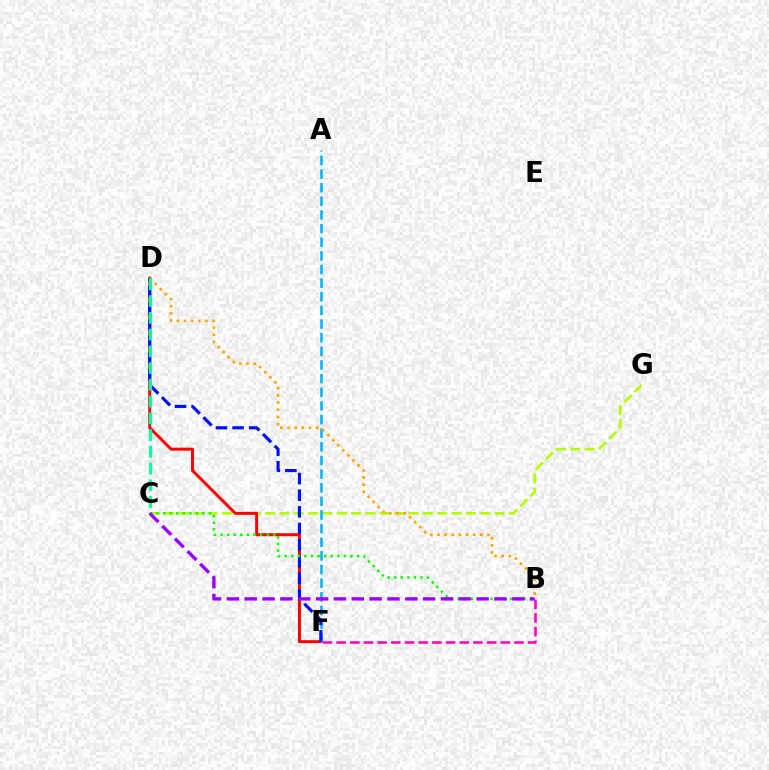{('C', 'G'): [{'color': '#b3ff00', 'line_style': 'dashed', 'thickness': 1.95}], ('B', 'F'): [{'color': '#ff00bd', 'line_style': 'dashed', 'thickness': 1.86}], ('D', 'F'): [{'color': '#ff0000', 'line_style': 'solid', 'thickness': 2.13}, {'color': '#0010ff', 'line_style': 'dashed', 'thickness': 2.26}], ('A', 'F'): [{'color': '#00b5ff', 'line_style': 'dashed', 'thickness': 1.85}], ('B', 'D'): [{'color': '#ffa500', 'line_style': 'dotted', 'thickness': 1.94}], ('B', 'C'): [{'color': '#08ff00', 'line_style': 'dotted', 'thickness': 1.79}, {'color': '#9b00ff', 'line_style': 'dashed', 'thickness': 2.42}], ('C', 'D'): [{'color': '#00ff9d', 'line_style': 'dashed', 'thickness': 2.28}]}